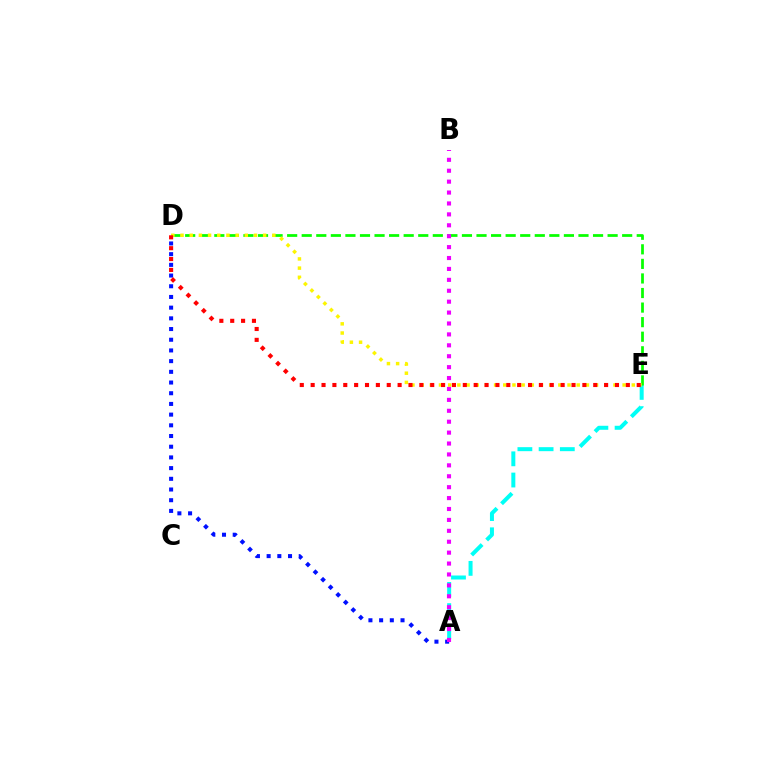{('A', 'E'): [{'color': '#00fff6', 'line_style': 'dashed', 'thickness': 2.88}], ('A', 'D'): [{'color': '#0010ff', 'line_style': 'dotted', 'thickness': 2.91}], ('D', 'E'): [{'color': '#08ff00', 'line_style': 'dashed', 'thickness': 1.98}, {'color': '#fcf500', 'line_style': 'dotted', 'thickness': 2.49}, {'color': '#ff0000', 'line_style': 'dotted', 'thickness': 2.95}], ('A', 'B'): [{'color': '#ee00ff', 'line_style': 'dotted', 'thickness': 2.96}]}